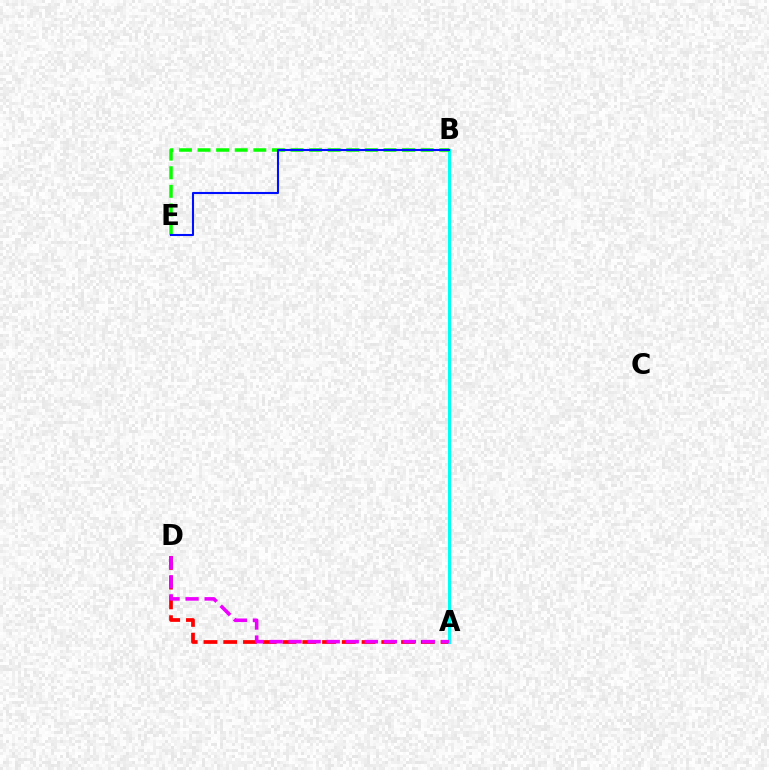{('A', 'D'): [{'color': '#ff0000', 'line_style': 'dashed', 'thickness': 2.68}, {'color': '#ee00ff', 'line_style': 'dashed', 'thickness': 2.59}], ('A', 'B'): [{'color': '#fcf500', 'line_style': 'dashed', 'thickness': 2.2}, {'color': '#00fff6', 'line_style': 'solid', 'thickness': 2.14}], ('B', 'E'): [{'color': '#08ff00', 'line_style': 'dashed', 'thickness': 2.53}, {'color': '#0010ff', 'line_style': 'solid', 'thickness': 1.5}]}